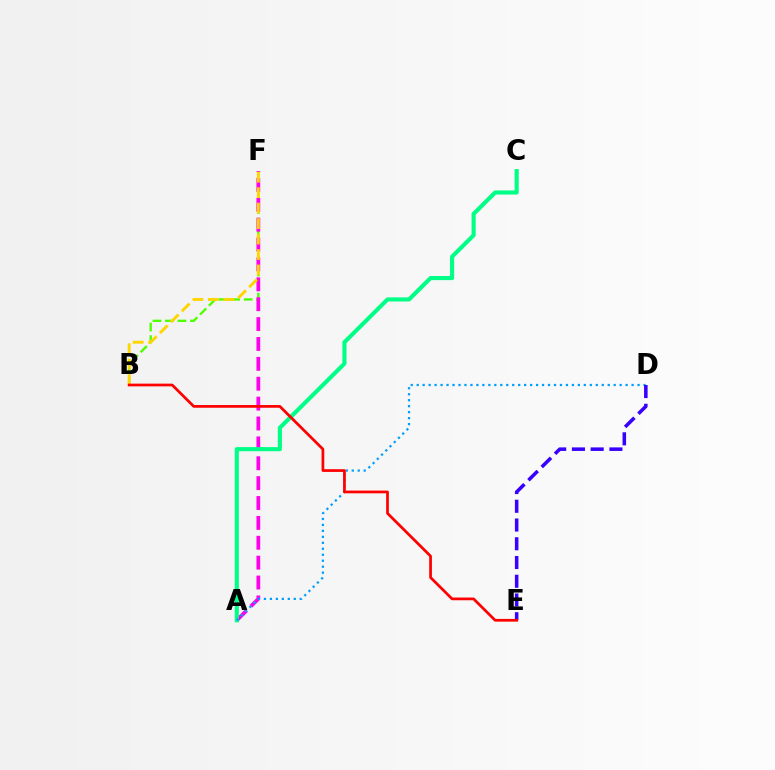{('B', 'F'): [{'color': '#4fff00', 'line_style': 'dashed', 'thickness': 1.7}, {'color': '#ffd500', 'line_style': 'dashed', 'thickness': 2.1}], ('A', 'F'): [{'color': '#ff00ed', 'line_style': 'dashed', 'thickness': 2.7}], ('A', 'C'): [{'color': '#00ff86', 'line_style': 'solid', 'thickness': 2.96}], ('A', 'D'): [{'color': '#009eff', 'line_style': 'dotted', 'thickness': 1.62}], ('D', 'E'): [{'color': '#3700ff', 'line_style': 'dashed', 'thickness': 2.55}], ('B', 'E'): [{'color': '#ff0000', 'line_style': 'solid', 'thickness': 1.96}]}